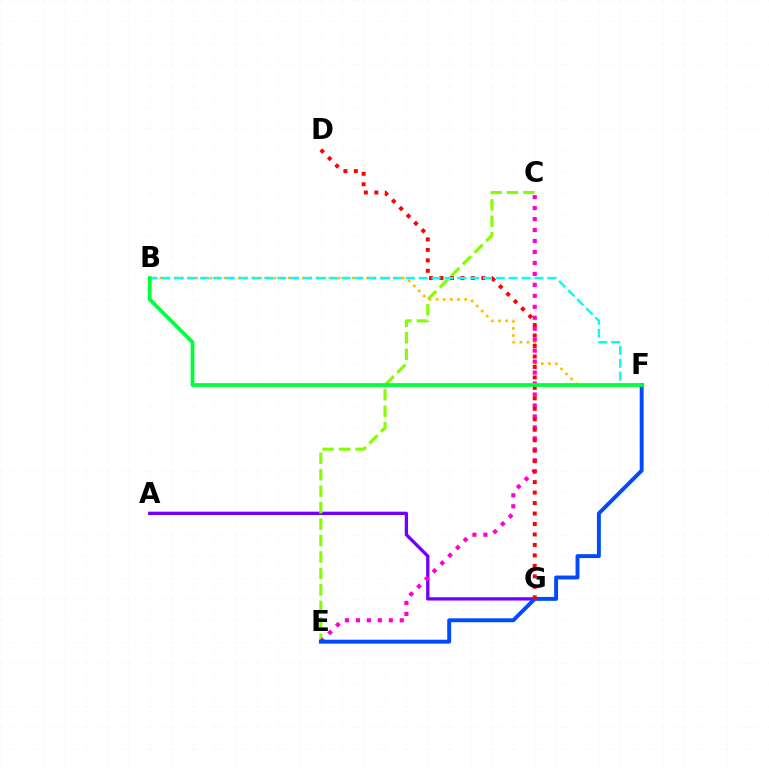{('A', 'G'): [{'color': '#7200ff', 'line_style': 'solid', 'thickness': 2.38}], ('C', 'E'): [{'color': '#84ff00', 'line_style': 'dashed', 'thickness': 2.23}, {'color': '#ff00cf', 'line_style': 'dotted', 'thickness': 2.98}], ('B', 'F'): [{'color': '#ffbd00', 'line_style': 'dotted', 'thickness': 1.94}, {'color': '#00fff6', 'line_style': 'dashed', 'thickness': 1.75}, {'color': '#00ff39', 'line_style': 'solid', 'thickness': 2.7}], ('E', 'F'): [{'color': '#004bff', 'line_style': 'solid', 'thickness': 2.81}], ('D', 'G'): [{'color': '#ff0000', 'line_style': 'dotted', 'thickness': 2.84}]}